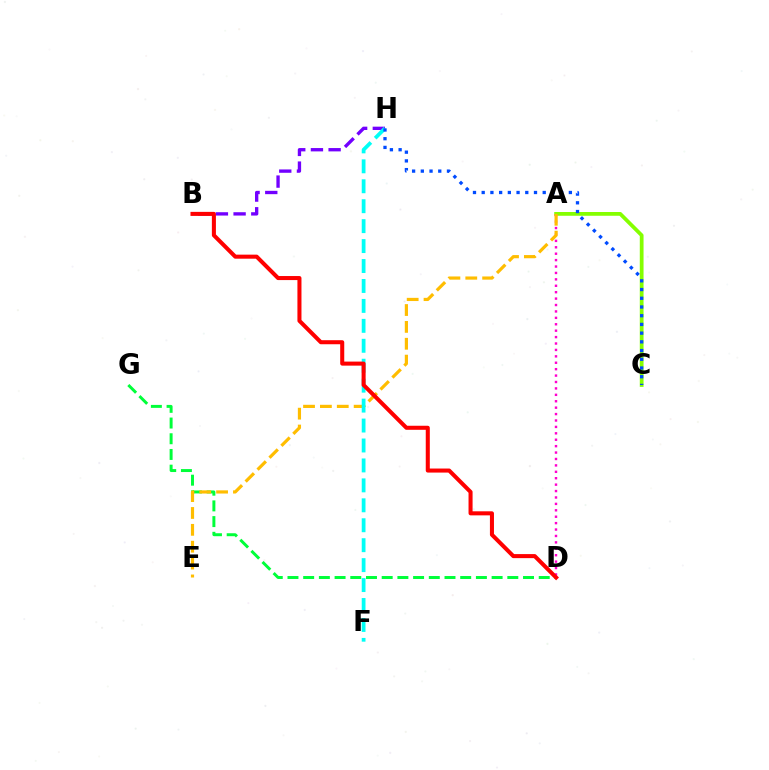{('A', 'C'): [{'color': '#84ff00', 'line_style': 'solid', 'thickness': 2.71}], ('A', 'D'): [{'color': '#ff00cf', 'line_style': 'dotted', 'thickness': 1.74}], ('D', 'G'): [{'color': '#00ff39', 'line_style': 'dashed', 'thickness': 2.13}], ('A', 'E'): [{'color': '#ffbd00', 'line_style': 'dashed', 'thickness': 2.29}], ('B', 'H'): [{'color': '#7200ff', 'line_style': 'dashed', 'thickness': 2.4}], ('F', 'H'): [{'color': '#00fff6', 'line_style': 'dashed', 'thickness': 2.71}], ('B', 'D'): [{'color': '#ff0000', 'line_style': 'solid', 'thickness': 2.91}], ('C', 'H'): [{'color': '#004bff', 'line_style': 'dotted', 'thickness': 2.37}]}